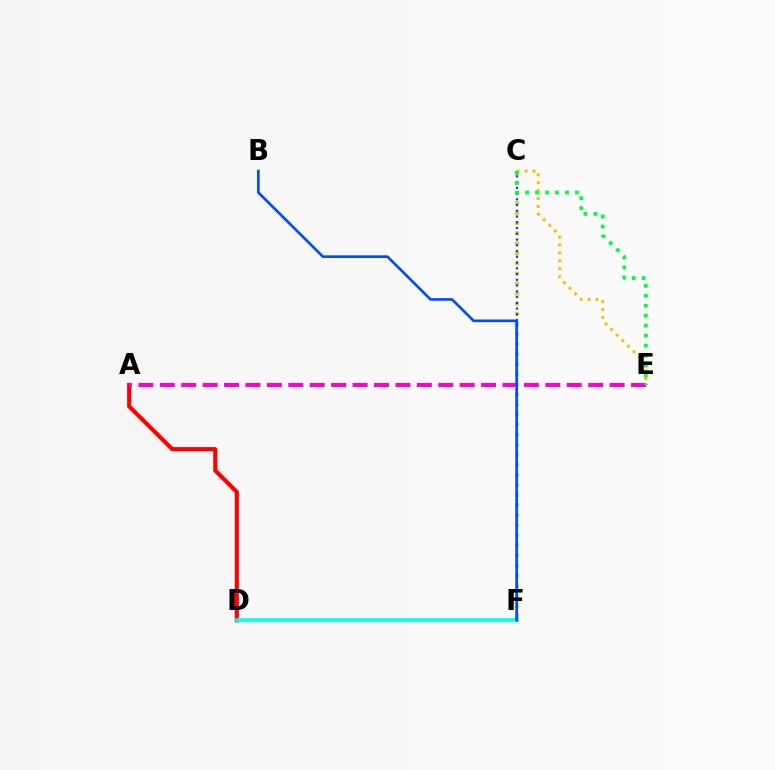{('C', 'E'): [{'color': '#ffbd00', 'line_style': 'dotted', 'thickness': 2.15}, {'color': '#00ff39', 'line_style': 'dotted', 'thickness': 2.71}], ('A', 'D'): [{'color': '#ff0000', 'line_style': 'solid', 'thickness': 2.96}], ('D', 'F'): [{'color': '#00fff6', 'line_style': 'solid', 'thickness': 2.61}], ('C', 'F'): [{'color': '#84ff00', 'line_style': 'dotted', 'thickness': 2.74}, {'color': '#7200ff', 'line_style': 'dotted', 'thickness': 1.56}], ('A', 'E'): [{'color': '#ff00cf', 'line_style': 'dashed', 'thickness': 2.91}], ('B', 'F'): [{'color': '#004bff', 'line_style': 'solid', 'thickness': 1.92}]}